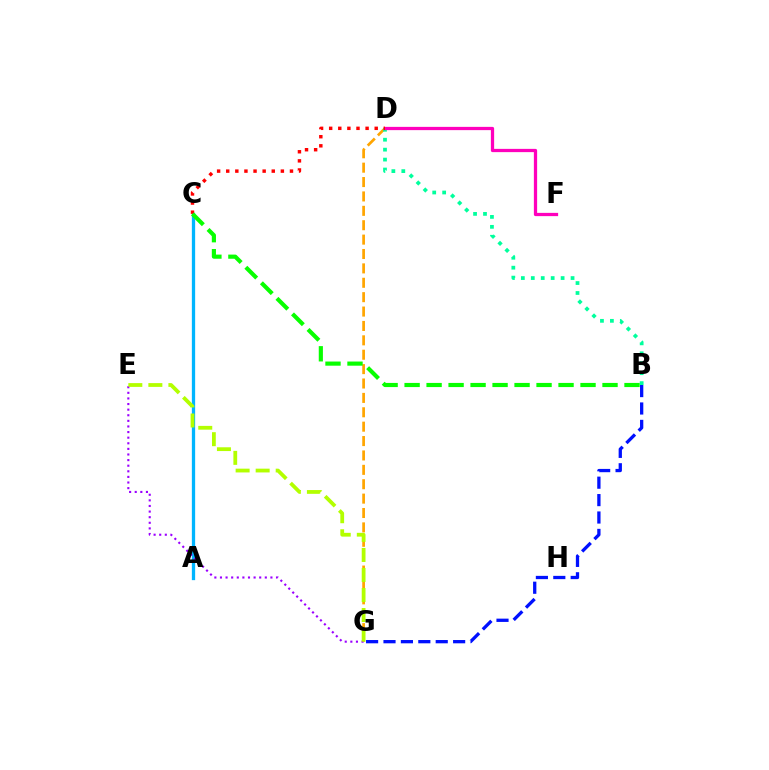{('A', 'C'): [{'color': '#00b5ff', 'line_style': 'solid', 'thickness': 2.37}], ('D', 'G'): [{'color': '#ffa500', 'line_style': 'dashed', 'thickness': 1.95}], ('B', 'D'): [{'color': '#00ff9d', 'line_style': 'dotted', 'thickness': 2.7}], ('D', 'F'): [{'color': '#ff00bd', 'line_style': 'solid', 'thickness': 2.34}], ('B', 'G'): [{'color': '#0010ff', 'line_style': 'dashed', 'thickness': 2.36}], ('C', 'D'): [{'color': '#ff0000', 'line_style': 'dotted', 'thickness': 2.47}], ('B', 'C'): [{'color': '#08ff00', 'line_style': 'dashed', 'thickness': 2.99}], ('E', 'G'): [{'color': '#9b00ff', 'line_style': 'dotted', 'thickness': 1.52}, {'color': '#b3ff00', 'line_style': 'dashed', 'thickness': 2.72}]}